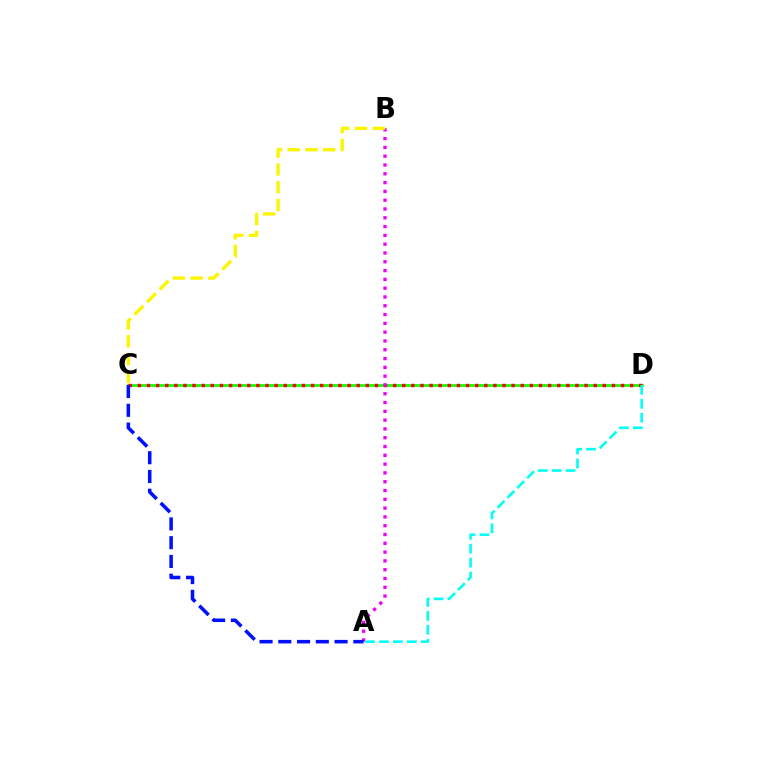{('C', 'D'): [{'color': '#08ff00', 'line_style': 'solid', 'thickness': 1.94}, {'color': '#ff0000', 'line_style': 'dotted', 'thickness': 2.48}], ('A', 'B'): [{'color': '#ee00ff', 'line_style': 'dotted', 'thickness': 2.39}], ('A', 'C'): [{'color': '#0010ff', 'line_style': 'dashed', 'thickness': 2.55}], ('A', 'D'): [{'color': '#00fff6', 'line_style': 'dashed', 'thickness': 1.89}], ('B', 'C'): [{'color': '#fcf500', 'line_style': 'dashed', 'thickness': 2.41}]}